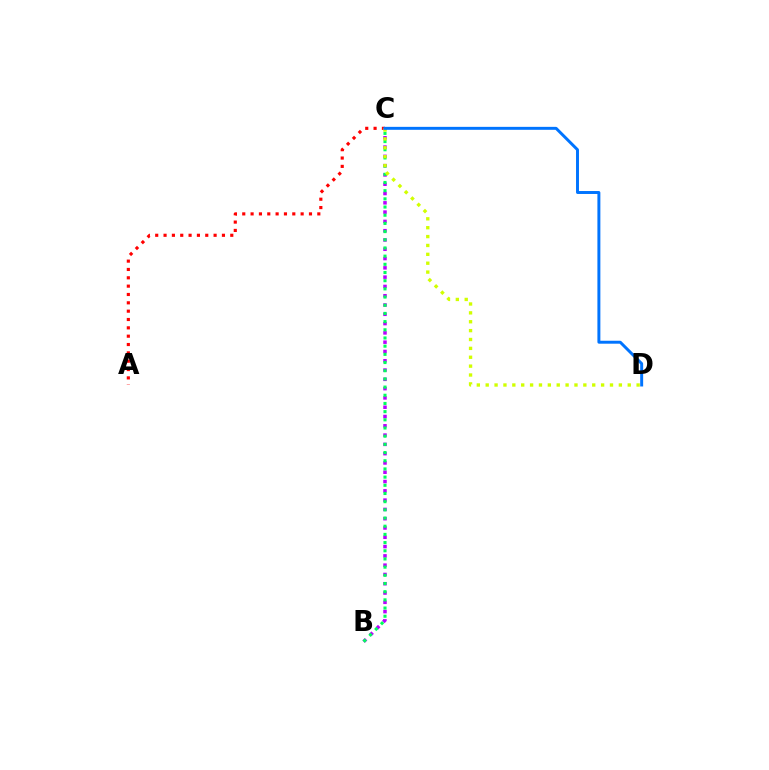{('A', 'C'): [{'color': '#ff0000', 'line_style': 'dotted', 'thickness': 2.27}], ('B', 'C'): [{'color': '#b900ff', 'line_style': 'dotted', 'thickness': 2.52}, {'color': '#00ff5c', 'line_style': 'dotted', 'thickness': 2.22}], ('C', 'D'): [{'color': '#d1ff00', 'line_style': 'dotted', 'thickness': 2.41}, {'color': '#0074ff', 'line_style': 'solid', 'thickness': 2.13}]}